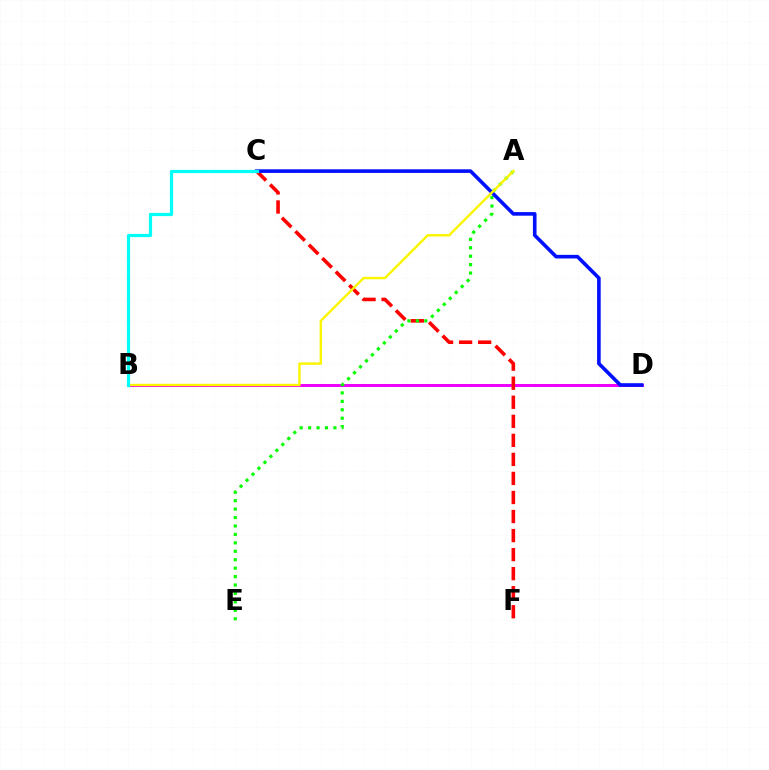{('B', 'D'): [{'color': '#ee00ff', 'line_style': 'solid', 'thickness': 2.14}], ('C', 'F'): [{'color': '#ff0000', 'line_style': 'dashed', 'thickness': 2.59}], ('A', 'E'): [{'color': '#08ff00', 'line_style': 'dotted', 'thickness': 2.29}], ('C', 'D'): [{'color': '#0010ff', 'line_style': 'solid', 'thickness': 2.6}], ('A', 'B'): [{'color': '#fcf500', 'line_style': 'solid', 'thickness': 1.75}], ('B', 'C'): [{'color': '#00fff6', 'line_style': 'solid', 'thickness': 2.31}]}